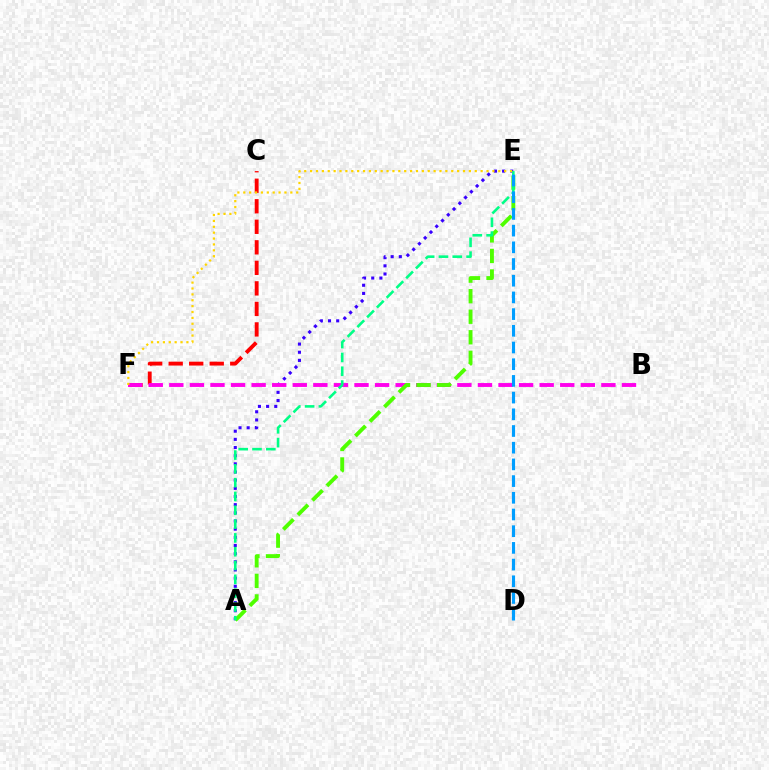{('A', 'E'): [{'color': '#3700ff', 'line_style': 'dotted', 'thickness': 2.22}, {'color': '#4fff00', 'line_style': 'dashed', 'thickness': 2.79}, {'color': '#00ff86', 'line_style': 'dashed', 'thickness': 1.88}], ('C', 'F'): [{'color': '#ff0000', 'line_style': 'dashed', 'thickness': 2.79}], ('B', 'F'): [{'color': '#ff00ed', 'line_style': 'dashed', 'thickness': 2.8}], ('D', 'E'): [{'color': '#009eff', 'line_style': 'dashed', 'thickness': 2.27}], ('E', 'F'): [{'color': '#ffd500', 'line_style': 'dotted', 'thickness': 1.6}]}